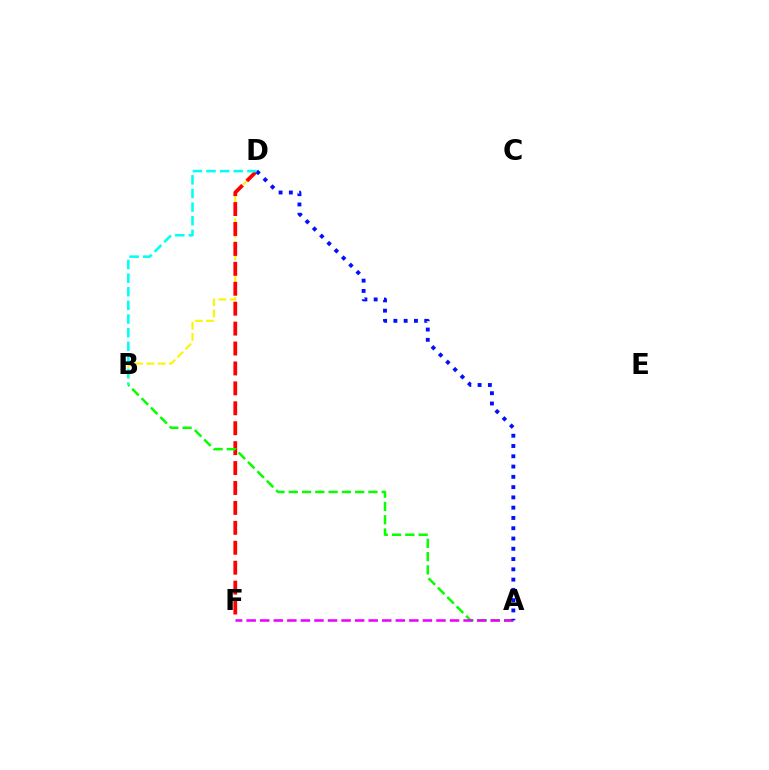{('B', 'D'): [{'color': '#fcf500', 'line_style': 'dashed', 'thickness': 1.53}, {'color': '#00fff6', 'line_style': 'dashed', 'thickness': 1.85}], ('D', 'F'): [{'color': '#ff0000', 'line_style': 'dashed', 'thickness': 2.71}], ('A', 'B'): [{'color': '#08ff00', 'line_style': 'dashed', 'thickness': 1.8}], ('A', 'F'): [{'color': '#ee00ff', 'line_style': 'dashed', 'thickness': 1.84}], ('A', 'D'): [{'color': '#0010ff', 'line_style': 'dotted', 'thickness': 2.79}]}